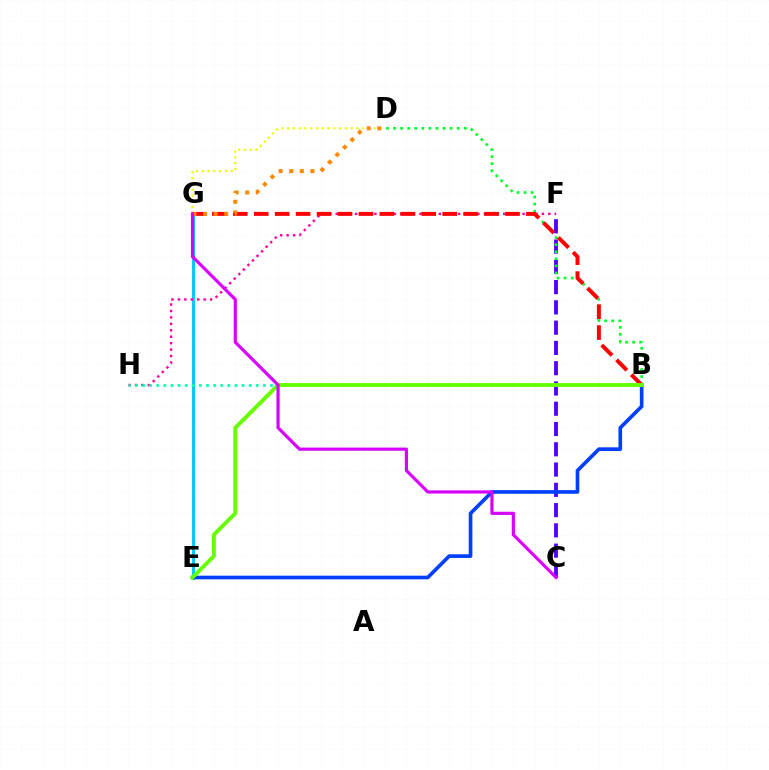{('D', 'G'): [{'color': '#eeff00', 'line_style': 'dotted', 'thickness': 1.57}, {'color': '#ff8800', 'line_style': 'dotted', 'thickness': 2.87}], ('E', 'G'): [{'color': '#00c7ff', 'line_style': 'solid', 'thickness': 2.09}], ('C', 'F'): [{'color': '#4f00ff', 'line_style': 'dashed', 'thickness': 2.75}], ('B', 'E'): [{'color': '#003fff', 'line_style': 'solid', 'thickness': 2.63}, {'color': '#66ff00', 'line_style': 'solid', 'thickness': 2.8}], ('F', 'H'): [{'color': '#ff00a0', 'line_style': 'dotted', 'thickness': 1.75}], ('B', 'D'): [{'color': '#00ff27', 'line_style': 'dotted', 'thickness': 1.92}], ('B', 'H'): [{'color': '#00ffaf', 'line_style': 'dotted', 'thickness': 1.93}], ('B', 'G'): [{'color': '#ff0000', 'line_style': 'dashed', 'thickness': 2.84}], ('C', 'G'): [{'color': '#d600ff', 'line_style': 'solid', 'thickness': 2.28}]}